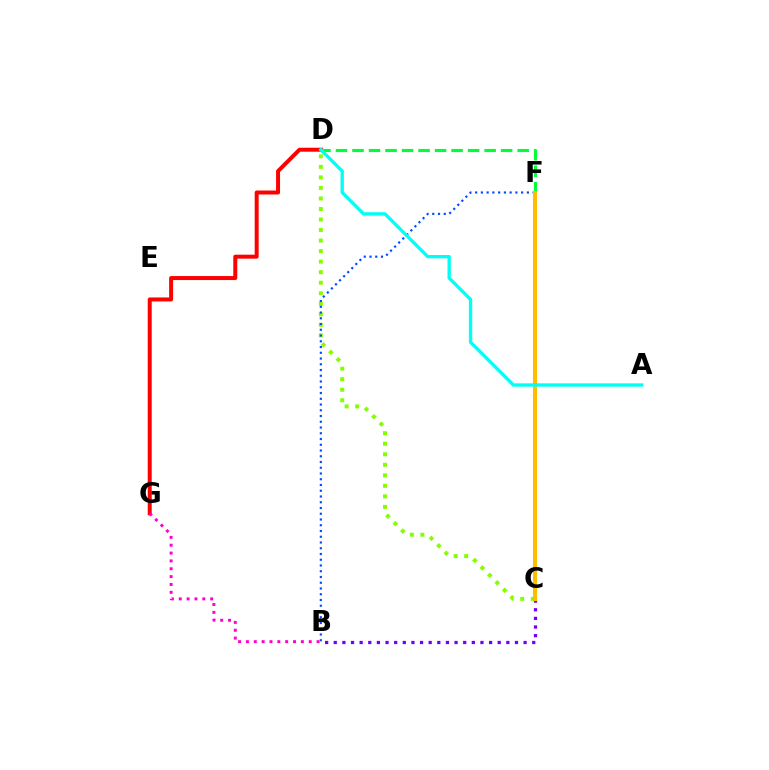{('C', 'D'): [{'color': '#84ff00', 'line_style': 'dotted', 'thickness': 2.86}], ('B', 'C'): [{'color': '#7200ff', 'line_style': 'dotted', 'thickness': 2.34}], ('D', 'G'): [{'color': '#ff0000', 'line_style': 'solid', 'thickness': 2.87}], ('D', 'F'): [{'color': '#00ff39', 'line_style': 'dashed', 'thickness': 2.24}], ('B', 'G'): [{'color': '#ff00cf', 'line_style': 'dotted', 'thickness': 2.13}], ('B', 'F'): [{'color': '#004bff', 'line_style': 'dotted', 'thickness': 1.56}], ('C', 'F'): [{'color': '#ffbd00', 'line_style': 'solid', 'thickness': 2.94}], ('A', 'D'): [{'color': '#00fff6', 'line_style': 'solid', 'thickness': 2.4}]}